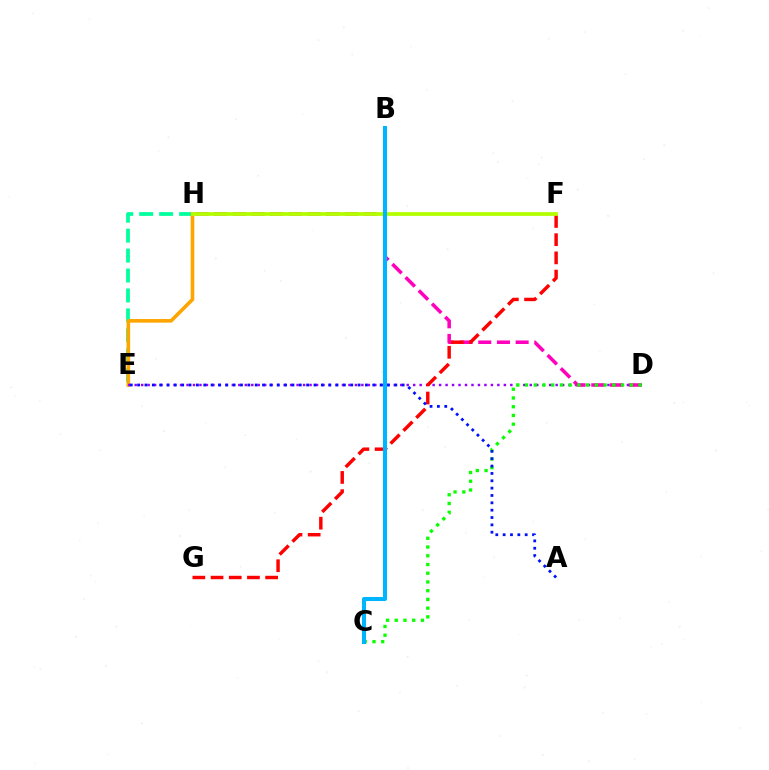{('E', 'H'): [{'color': '#00ff9d', 'line_style': 'dashed', 'thickness': 2.71}, {'color': '#ffa500', 'line_style': 'solid', 'thickness': 2.59}], ('D', 'E'): [{'color': '#9b00ff', 'line_style': 'dotted', 'thickness': 1.76}], ('D', 'H'): [{'color': '#ff00bd', 'line_style': 'dashed', 'thickness': 2.54}], ('C', 'D'): [{'color': '#08ff00', 'line_style': 'dotted', 'thickness': 2.37}], ('F', 'G'): [{'color': '#ff0000', 'line_style': 'dashed', 'thickness': 2.47}], ('F', 'H'): [{'color': '#b3ff00', 'line_style': 'solid', 'thickness': 2.7}], ('A', 'E'): [{'color': '#0010ff', 'line_style': 'dotted', 'thickness': 2.0}], ('B', 'C'): [{'color': '#00b5ff', 'line_style': 'solid', 'thickness': 2.91}]}